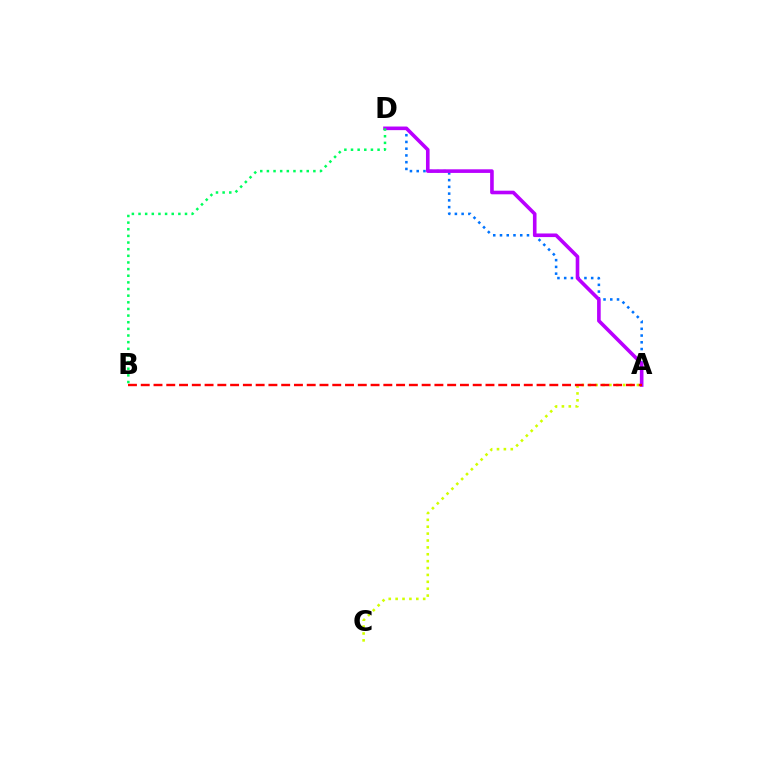{('A', 'D'): [{'color': '#0074ff', 'line_style': 'dotted', 'thickness': 1.83}, {'color': '#b900ff', 'line_style': 'solid', 'thickness': 2.6}], ('A', 'C'): [{'color': '#d1ff00', 'line_style': 'dotted', 'thickness': 1.87}], ('A', 'B'): [{'color': '#ff0000', 'line_style': 'dashed', 'thickness': 1.73}], ('B', 'D'): [{'color': '#00ff5c', 'line_style': 'dotted', 'thickness': 1.8}]}